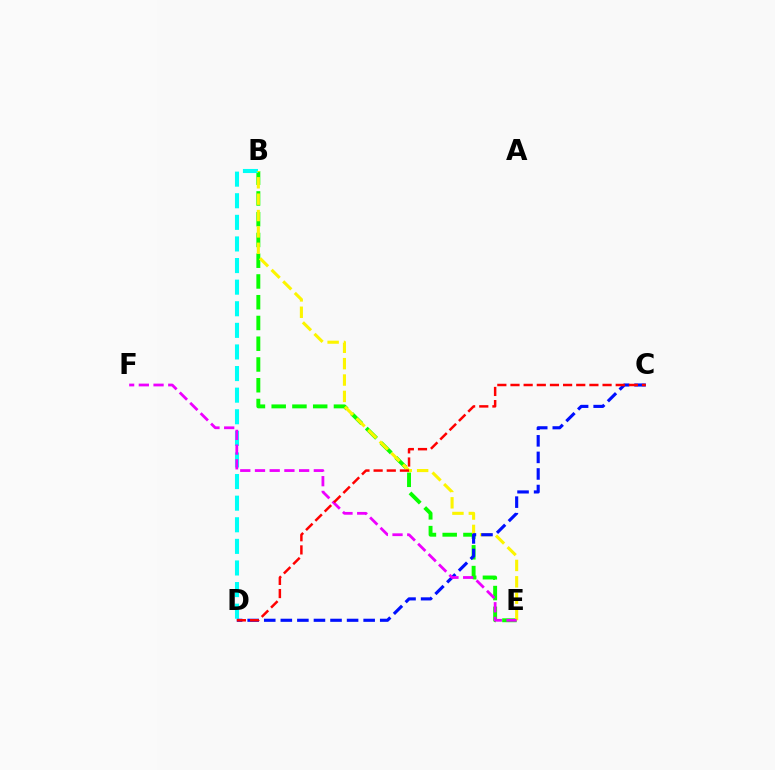{('B', 'E'): [{'color': '#08ff00', 'line_style': 'dashed', 'thickness': 2.82}, {'color': '#fcf500', 'line_style': 'dashed', 'thickness': 2.22}], ('B', 'D'): [{'color': '#00fff6', 'line_style': 'dashed', 'thickness': 2.93}], ('C', 'D'): [{'color': '#0010ff', 'line_style': 'dashed', 'thickness': 2.25}, {'color': '#ff0000', 'line_style': 'dashed', 'thickness': 1.79}], ('E', 'F'): [{'color': '#ee00ff', 'line_style': 'dashed', 'thickness': 2.0}]}